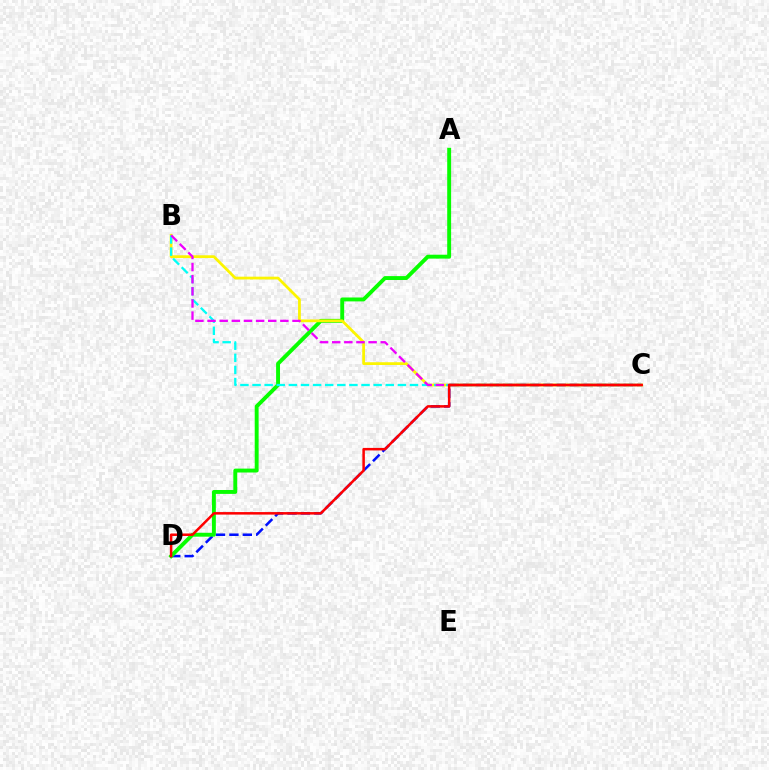{('C', 'D'): [{'color': '#0010ff', 'line_style': 'dashed', 'thickness': 1.82}, {'color': '#ff0000', 'line_style': 'solid', 'thickness': 1.81}], ('A', 'D'): [{'color': '#08ff00', 'line_style': 'solid', 'thickness': 2.81}], ('B', 'C'): [{'color': '#fcf500', 'line_style': 'solid', 'thickness': 2.0}, {'color': '#00fff6', 'line_style': 'dashed', 'thickness': 1.65}, {'color': '#ee00ff', 'line_style': 'dashed', 'thickness': 1.65}]}